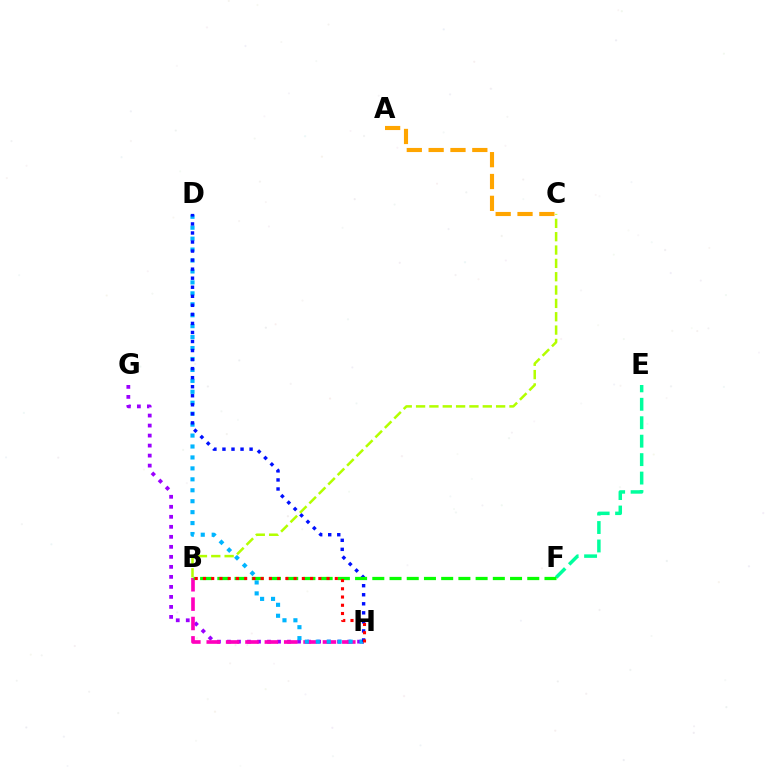{('E', 'F'): [{'color': '#00ff9d', 'line_style': 'dashed', 'thickness': 2.51}], ('G', 'H'): [{'color': '#9b00ff', 'line_style': 'dotted', 'thickness': 2.72}], ('B', 'H'): [{'color': '#ff00bd', 'line_style': 'dashed', 'thickness': 2.63}, {'color': '#ff0000', 'line_style': 'dotted', 'thickness': 2.24}], ('A', 'C'): [{'color': '#ffa500', 'line_style': 'dashed', 'thickness': 2.97}], ('D', 'H'): [{'color': '#00b5ff', 'line_style': 'dotted', 'thickness': 2.97}, {'color': '#0010ff', 'line_style': 'dotted', 'thickness': 2.46}], ('B', 'F'): [{'color': '#08ff00', 'line_style': 'dashed', 'thickness': 2.34}], ('B', 'C'): [{'color': '#b3ff00', 'line_style': 'dashed', 'thickness': 1.81}]}